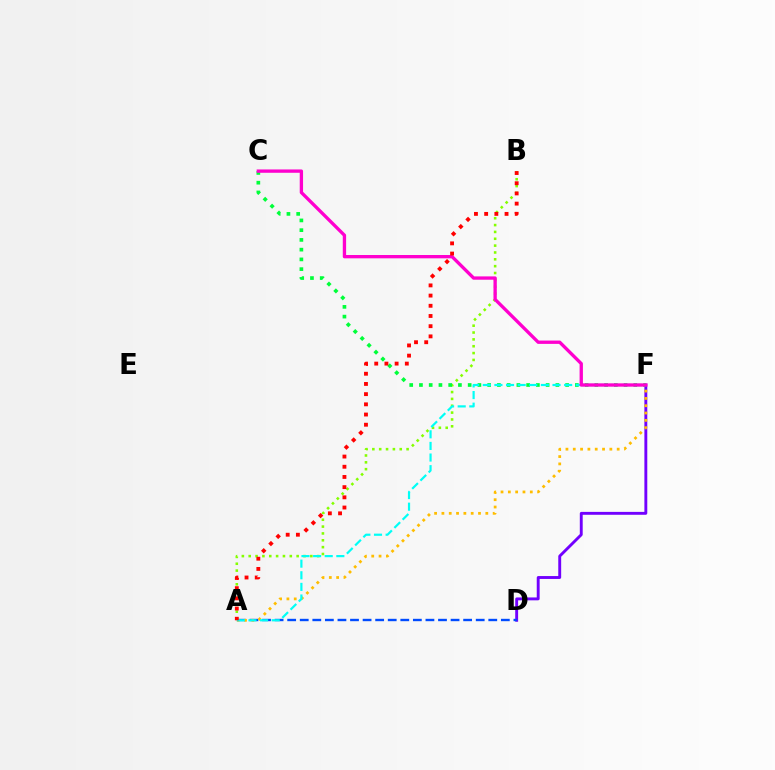{('A', 'B'): [{'color': '#84ff00', 'line_style': 'dotted', 'thickness': 1.86}, {'color': '#ff0000', 'line_style': 'dotted', 'thickness': 2.77}], ('D', 'F'): [{'color': '#7200ff', 'line_style': 'solid', 'thickness': 2.08}], ('A', 'D'): [{'color': '#004bff', 'line_style': 'dashed', 'thickness': 1.71}], ('C', 'F'): [{'color': '#00ff39', 'line_style': 'dotted', 'thickness': 2.65}, {'color': '#ff00cf', 'line_style': 'solid', 'thickness': 2.39}], ('A', 'F'): [{'color': '#ffbd00', 'line_style': 'dotted', 'thickness': 1.99}, {'color': '#00fff6', 'line_style': 'dashed', 'thickness': 1.58}]}